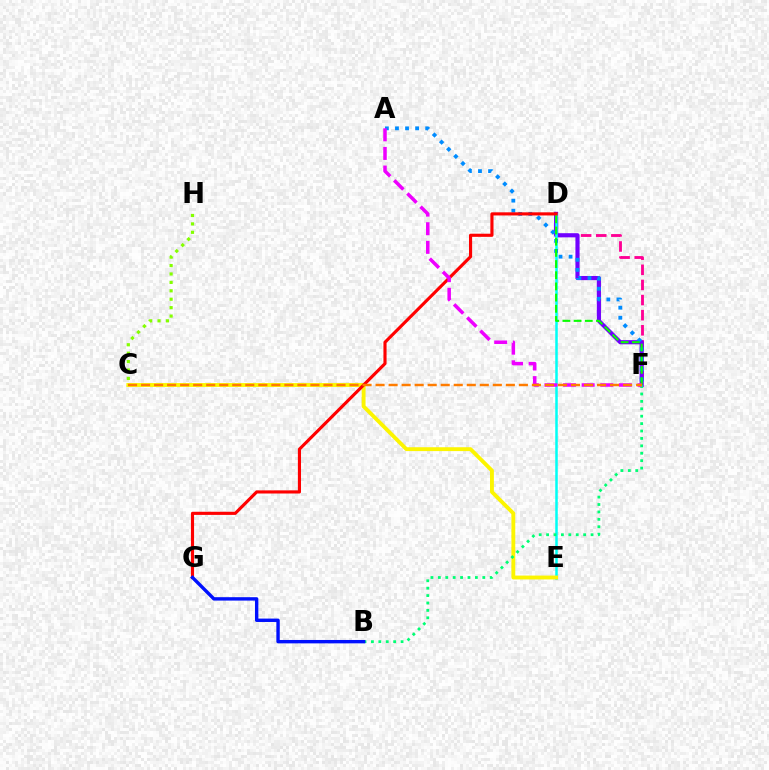{('D', 'F'): [{'color': '#ff0094', 'line_style': 'dashed', 'thickness': 2.05}, {'color': '#7200ff', 'line_style': 'solid', 'thickness': 2.99}, {'color': '#08ff00', 'line_style': 'dashed', 'thickness': 1.52}], ('D', 'E'): [{'color': '#00fff6', 'line_style': 'solid', 'thickness': 1.81}], ('A', 'F'): [{'color': '#008cff', 'line_style': 'dotted', 'thickness': 2.74}, {'color': '#ee00ff', 'line_style': 'dashed', 'thickness': 2.53}], ('C', 'E'): [{'color': '#fcf500', 'line_style': 'solid', 'thickness': 2.78}], ('D', 'G'): [{'color': '#ff0000', 'line_style': 'solid', 'thickness': 2.25}], ('B', 'F'): [{'color': '#00ff74', 'line_style': 'dotted', 'thickness': 2.01}], ('B', 'G'): [{'color': '#0010ff', 'line_style': 'solid', 'thickness': 2.45}], ('C', 'H'): [{'color': '#84ff00', 'line_style': 'dotted', 'thickness': 2.29}], ('C', 'F'): [{'color': '#ff7c00', 'line_style': 'dashed', 'thickness': 1.77}]}